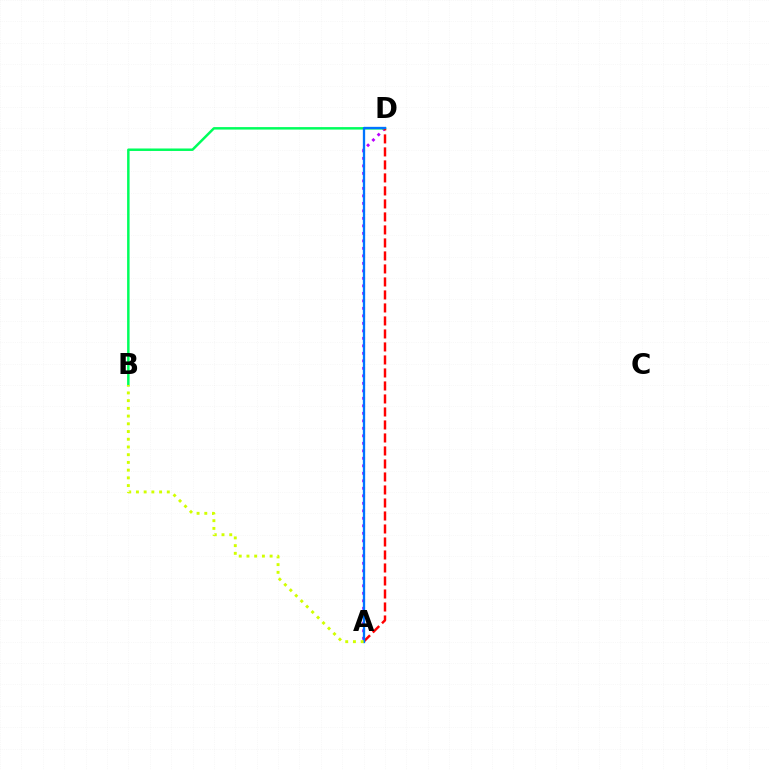{('A', 'D'): [{'color': '#b900ff', 'line_style': 'dotted', 'thickness': 2.04}, {'color': '#ff0000', 'line_style': 'dashed', 'thickness': 1.77}, {'color': '#0074ff', 'line_style': 'solid', 'thickness': 1.66}], ('B', 'D'): [{'color': '#00ff5c', 'line_style': 'solid', 'thickness': 1.79}], ('A', 'B'): [{'color': '#d1ff00', 'line_style': 'dotted', 'thickness': 2.1}]}